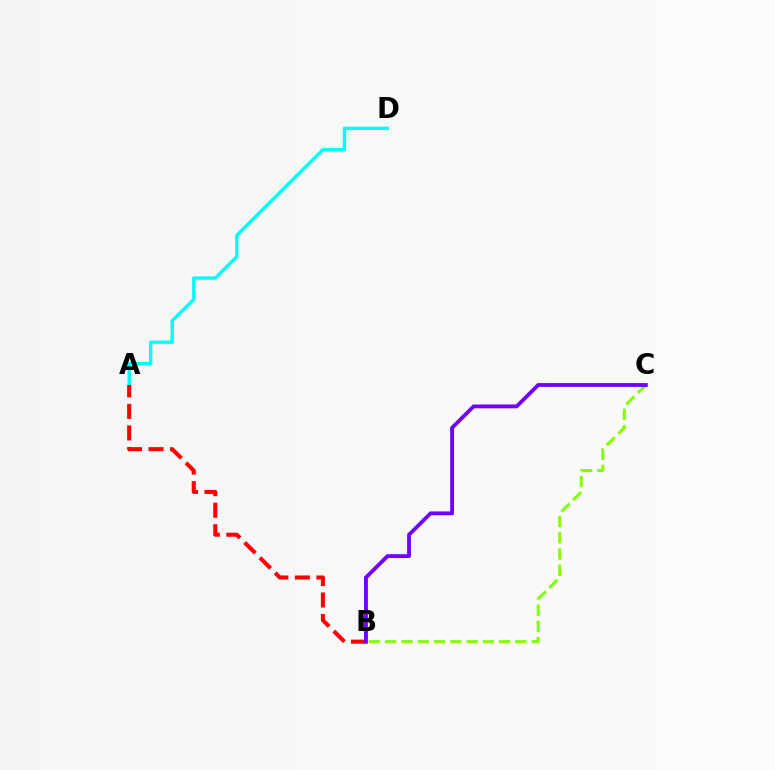{('A', 'D'): [{'color': '#00fff6', 'line_style': 'solid', 'thickness': 2.43}], ('A', 'B'): [{'color': '#ff0000', 'line_style': 'dashed', 'thickness': 2.93}], ('B', 'C'): [{'color': '#84ff00', 'line_style': 'dashed', 'thickness': 2.21}, {'color': '#7200ff', 'line_style': 'solid', 'thickness': 2.76}]}